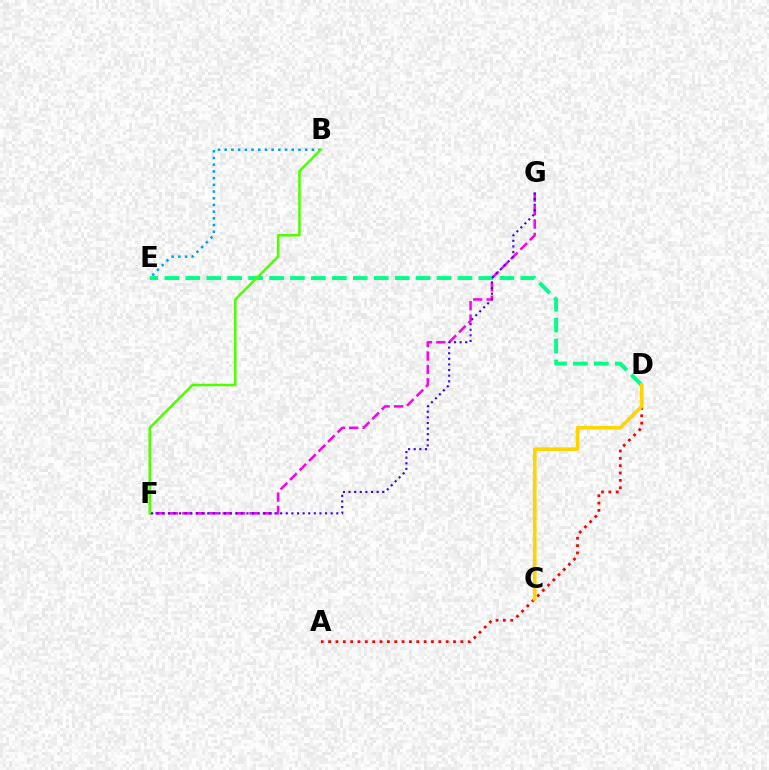{('A', 'D'): [{'color': '#ff0000', 'line_style': 'dotted', 'thickness': 2.0}], ('F', 'G'): [{'color': '#ff00ed', 'line_style': 'dashed', 'thickness': 1.82}, {'color': '#3700ff', 'line_style': 'dotted', 'thickness': 1.52}], ('D', 'E'): [{'color': '#00ff86', 'line_style': 'dashed', 'thickness': 2.84}], ('C', 'D'): [{'color': '#ffd500', 'line_style': 'solid', 'thickness': 2.59}], ('B', 'E'): [{'color': '#009eff', 'line_style': 'dotted', 'thickness': 1.82}], ('B', 'F'): [{'color': '#4fff00', 'line_style': 'solid', 'thickness': 1.81}]}